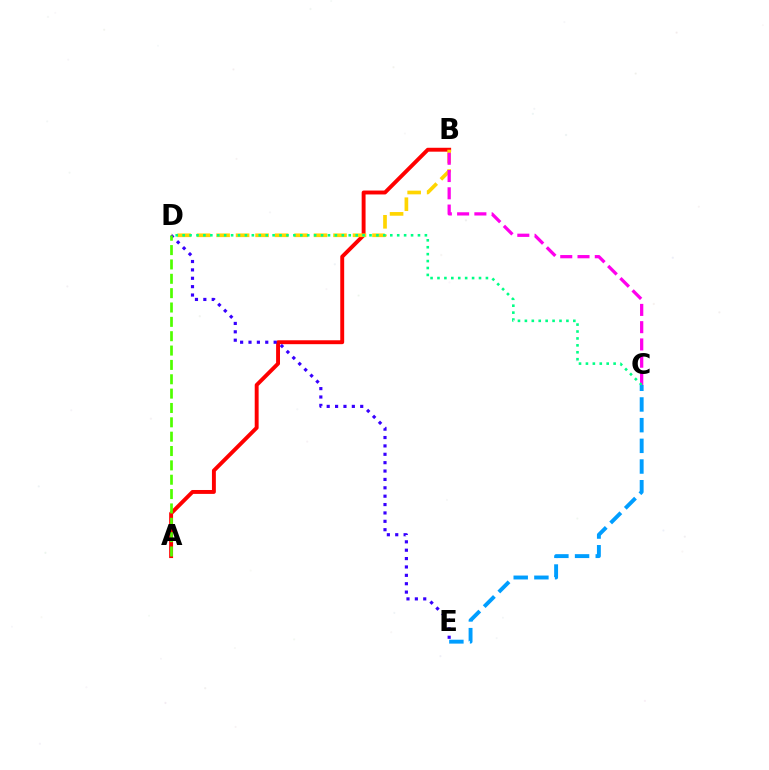{('A', 'B'): [{'color': '#ff0000', 'line_style': 'solid', 'thickness': 2.81}], ('B', 'D'): [{'color': '#ffd500', 'line_style': 'dashed', 'thickness': 2.65}], ('B', 'C'): [{'color': '#ff00ed', 'line_style': 'dashed', 'thickness': 2.35}], ('C', 'D'): [{'color': '#00ff86', 'line_style': 'dotted', 'thickness': 1.88}], ('C', 'E'): [{'color': '#009eff', 'line_style': 'dashed', 'thickness': 2.81}], ('D', 'E'): [{'color': '#3700ff', 'line_style': 'dotted', 'thickness': 2.28}], ('A', 'D'): [{'color': '#4fff00', 'line_style': 'dashed', 'thickness': 1.95}]}